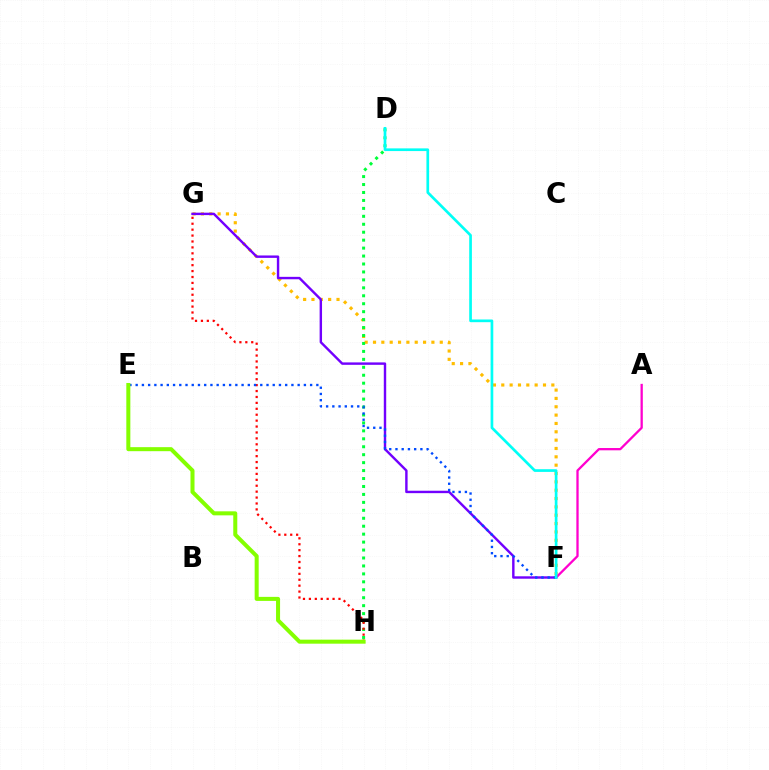{('F', 'G'): [{'color': '#ffbd00', 'line_style': 'dotted', 'thickness': 2.27}, {'color': '#7200ff', 'line_style': 'solid', 'thickness': 1.74}], ('D', 'H'): [{'color': '#00ff39', 'line_style': 'dotted', 'thickness': 2.16}], ('G', 'H'): [{'color': '#ff0000', 'line_style': 'dotted', 'thickness': 1.61}], ('A', 'F'): [{'color': '#ff00cf', 'line_style': 'solid', 'thickness': 1.65}], ('E', 'F'): [{'color': '#004bff', 'line_style': 'dotted', 'thickness': 1.69}], ('D', 'F'): [{'color': '#00fff6', 'line_style': 'solid', 'thickness': 1.94}], ('E', 'H'): [{'color': '#84ff00', 'line_style': 'solid', 'thickness': 2.9}]}